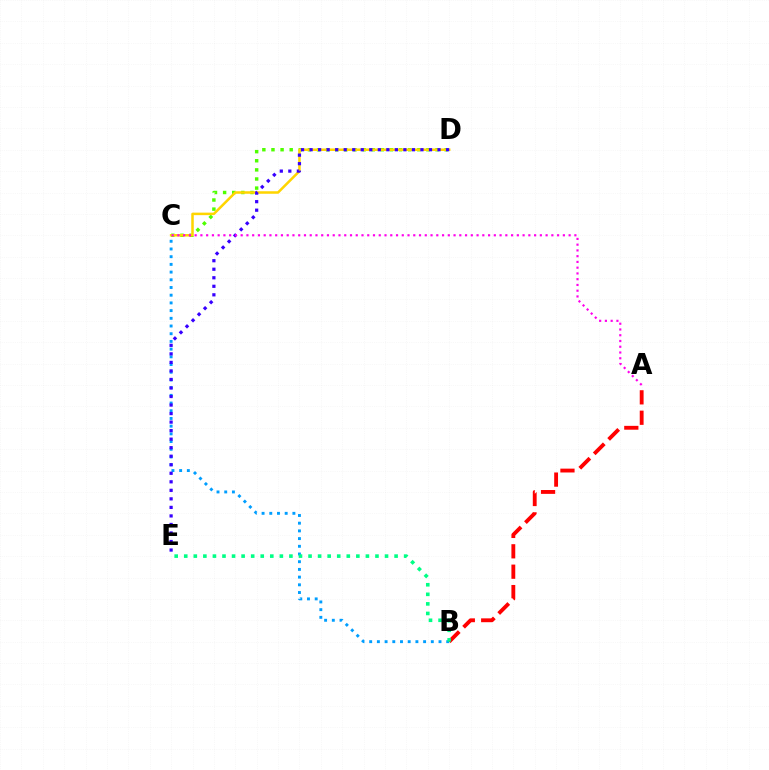{('C', 'D'): [{'color': '#4fff00', 'line_style': 'dotted', 'thickness': 2.48}, {'color': '#ffd500', 'line_style': 'solid', 'thickness': 1.81}], ('B', 'C'): [{'color': '#009eff', 'line_style': 'dotted', 'thickness': 2.09}], ('A', 'B'): [{'color': '#ff0000', 'line_style': 'dashed', 'thickness': 2.77}], ('D', 'E'): [{'color': '#3700ff', 'line_style': 'dotted', 'thickness': 2.32}], ('A', 'C'): [{'color': '#ff00ed', 'line_style': 'dotted', 'thickness': 1.56}], ('B', 'E'): [{'color': '#00ff86', 'line_style': 'dotted', 'thickness': 2.6}]}